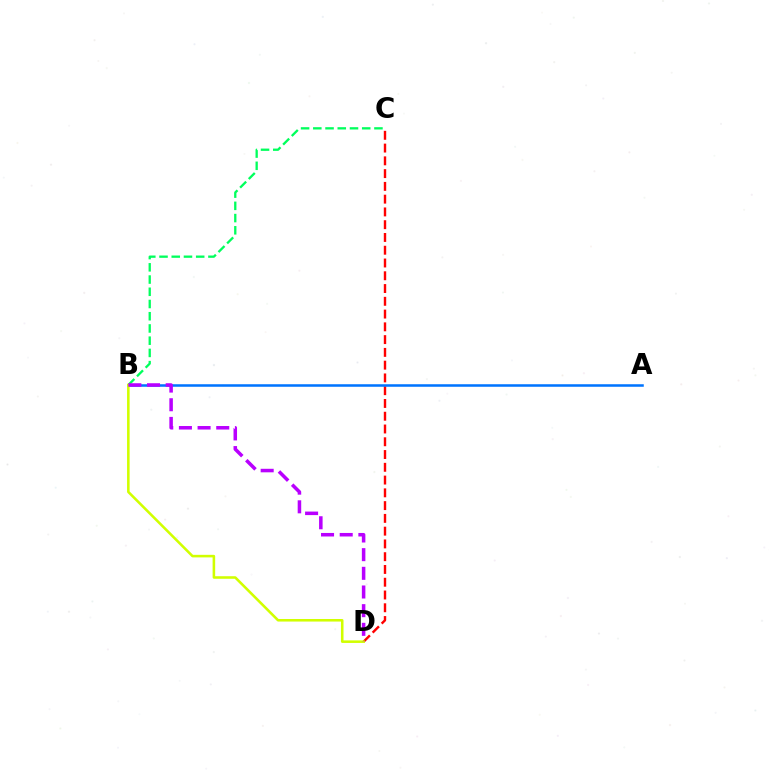{('C', 'D'): [{'color': '#ff0000', 'line_style': 'dashed', 'thickness': 1.73}], ('B', 'C'): [{'color': '#00ff5c', 'line_style': 'dashed', 'thickness': 1.66}], ('A', 'B'): [{'color': '#0074ff', 'line_style': 'solid', 'thickness': 1.82}], ('B', 'D'): [{'color': '#d1ff00', 'line_style': 'solid', 'thickness': 1.85}, {'color': '#b900ff', 'line_style': 'dashed', 'thickness': 2.54}]}